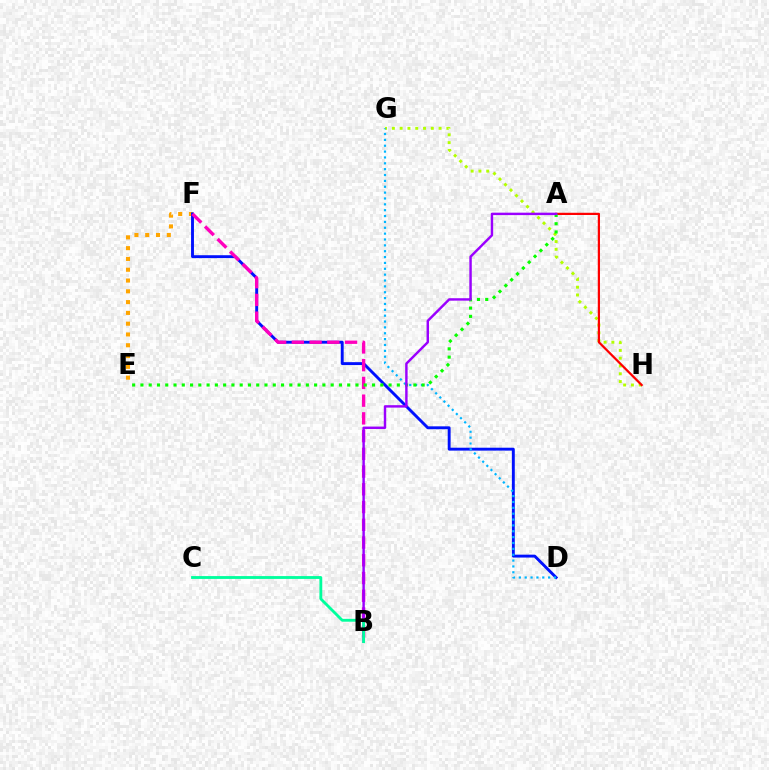{('E', 'F'): [{'color': '#ffa500', 'line_style': 'dotted', 'thickness': 2.93}], ('D', 'F'): [{'color': '#0010ff', 'line_style': 'solid', 'thickness': 2.08}], ('B', 'F'): [{'color': '#ff00bd', 'line_style': 'dashed', 'thickness': 2.41}], ('G', 'H'): [{'color': '#b3ff00', 'line_style': 'dotted', 'thickness': 2.12}], ('A', 'H'): [{'color': '#ff0000', 'line_style': 'solid', 'thickness': 1.6}], ('D', 'G'): [{'color': '#00b5ff', 'line_style': 'dotted', 'thickness': 1.59}], ('A', 'E'): [{'color': '#08ff00', 'line_style': 'dotted', 'thickness': 2.25}], ('A', 'B'): [{'color': '#9b00ff', 'line_style': 'solid', 'thickness': 1.75}], ('B', 'C'): [{'color': '#00ff9d', 'line_style': 'solid', 'thickness': 2.04}]}